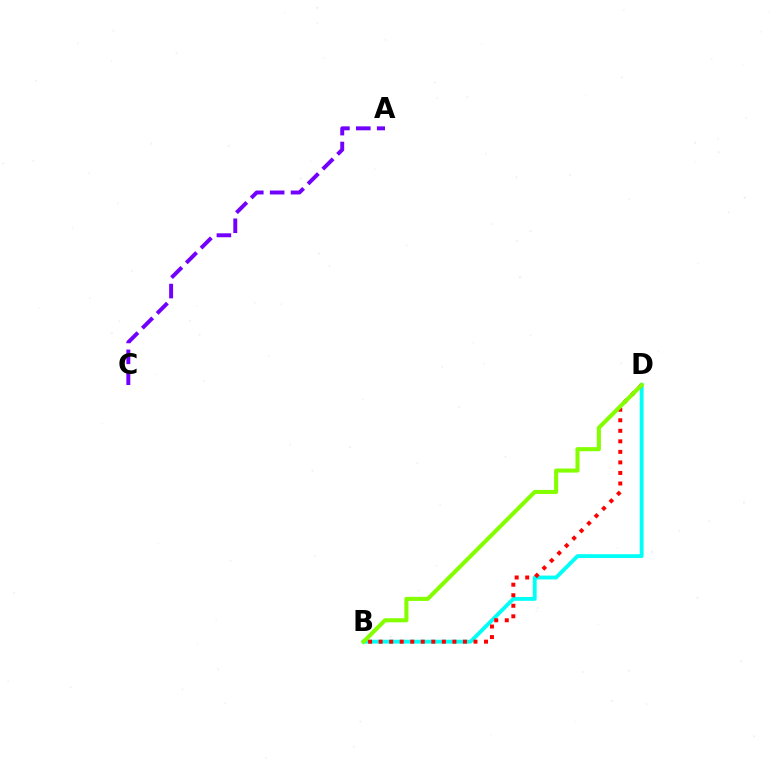{('B', 'D'): [{'color': '#00fff6', 'line_style': 'solid', 'thickness': 2.77}, {'color': '#ff0000', 'line_style': 'dotted', 'thickness': 2.86}, {'color': '#84ff00', 'line_style': 'solid', 'thickness': 2.93}], ('A', 'C'): [{'color': '#7200ff', 'line_style': 'dashed', 'thickness': 2.84}]}